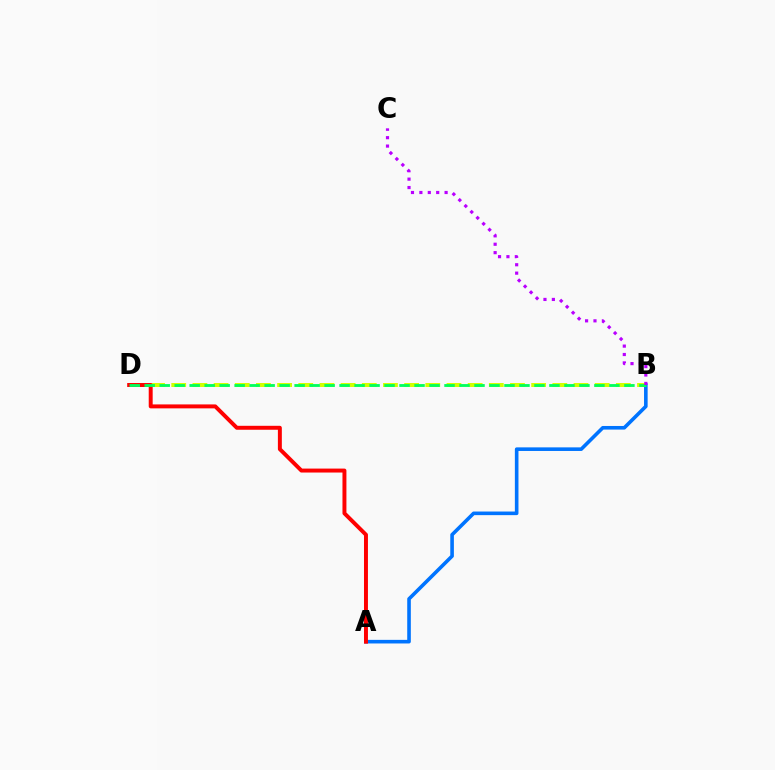{('A', 'B'): [{'color': '#0074ff', 'line_style': 'solid', 'thickness': 2.59}], ('B', 'D'): [{'color': '#d1ff00', 'line_style': 'dashed', 'thickness': 2.88}, {'color': '#00ff5c', 'line_style': 'dashed', 'thickness': 2.04}], ('A', 'D'): [{'color': '#ff0000', 'line_style': 'solid', 'thickness': 2.84}], ('B', 'C'): [{'color': '#b900ff', 'line_style': 'dotted', 'thickness': 2.28}]}